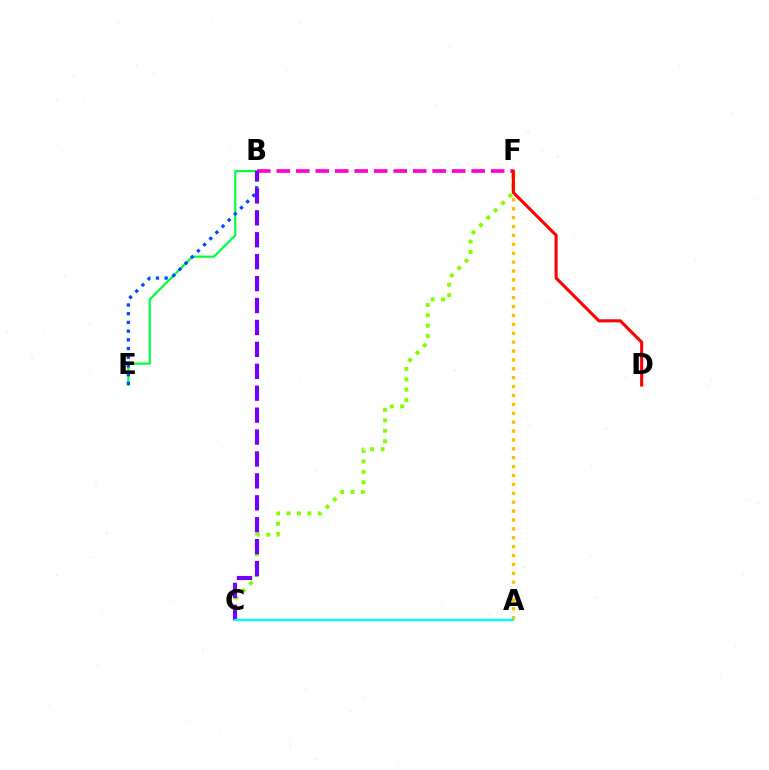{('B', 'E'): [{'color': '#00ff39', 'line_style': 'solid', 'thickness': 1.56}, {'color': '#004bff', 'line_style': 'dotted', 'thickness': 2.37}], ('C', 'F'): [{'color': '#84ff00', 'line_style': 'dotted', 'thickness': 2.83}], ('A', 'F'): [{'color': '#ffbd00', 'line_style': 'dotted', 'thickness': 2.42}], ('B', 'F'): [{'color': '#ff00cf', 'line_style': 'dashed', 'thickness': 2.65}], ('B', 'C'): [{'color': '#7200ff', 'line_style': 'dashed', 'thickness': 2.98}], ('A', 'C'): [{'color': '#00fff6', 'line_style': 'solid', 'thickness': 1.66}], ('D', 'F'): [{'color': '#ff0000', 'line_style': 'solid', 'thickness': 2.23}]}